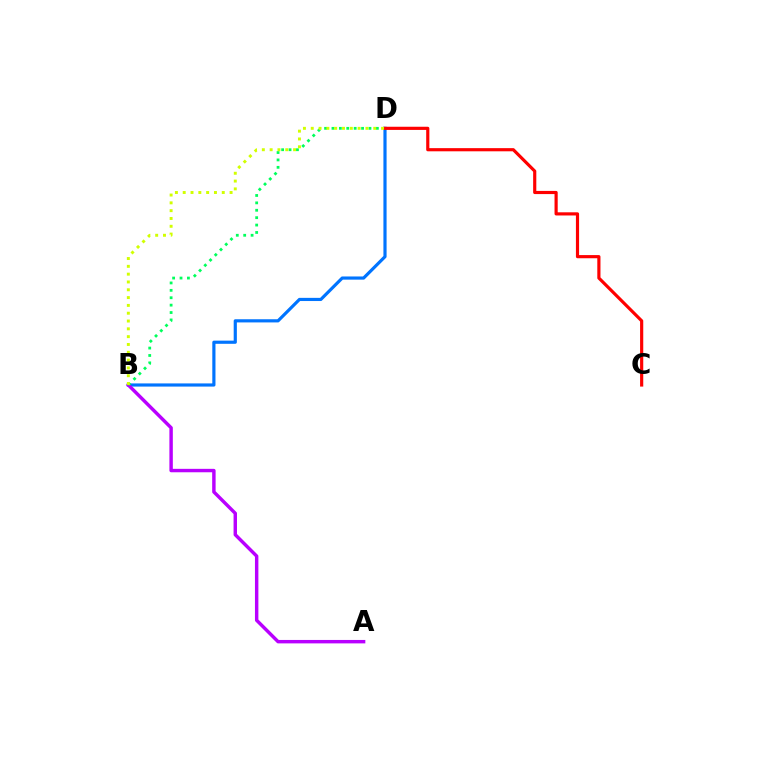{('B', 'D'): [{'color': '#0074ff', 'line_style': 'solid', 'thickness': 2.28}, {'color': '#00ff5c', 'line_style': 'dotted', 'thickness': 2.01}, {'color': '#d1ff00', 'line_style': 'dotted', 'thickness': 2.12}], ('A', 'B'): [{'color': '#b900ff', 'line_style': 'solid', 'thickness': 2.47}], ('C', 'D'): [{'color': '#ff0000', 'line_style': 'solid', 'thickness': 2.28}]}